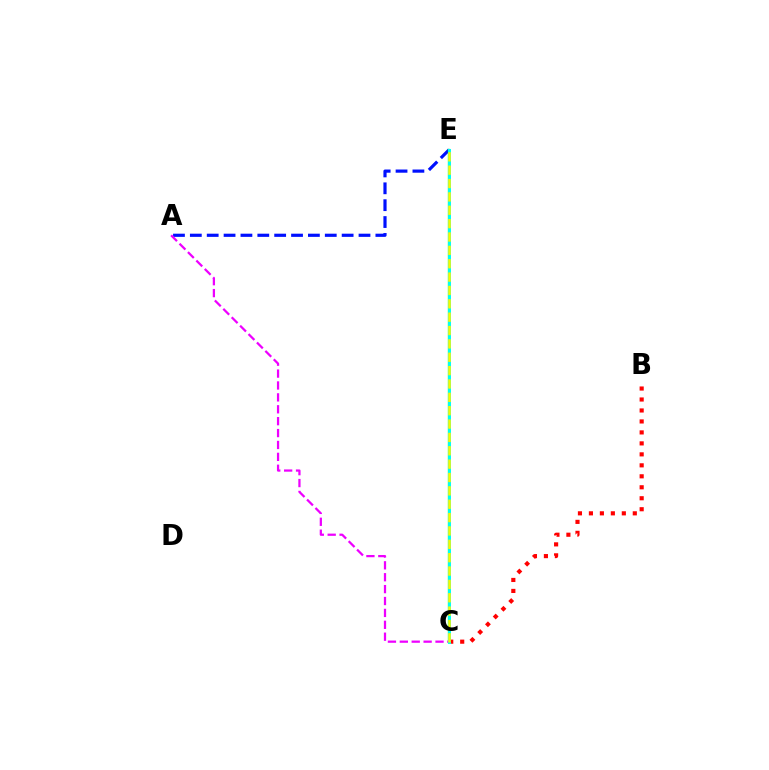{('B', 'C'): [{'color': '#ff0000', 'line_style': 'dotted', 'thickness': 2.98}], ('A', 'E'): [{'color': '#0010ff', 'line_style': 'dashed', 'thickness': 2.29}], ('C', 'E'): [{'color': '#08ff00', 'line_style': 'solid', 'thickness': 1.65}, {'color': '#00fff6', 'line_style': 'solid', 'thickness': 2.14}, {'color': '#fcf500', 'line_style': 'dashed', 'thickness': 1.82}], ('A', 'C'): [{'color': '#ee00ff', 'line_style': 'dashed', 'thickness': 1.62}]}